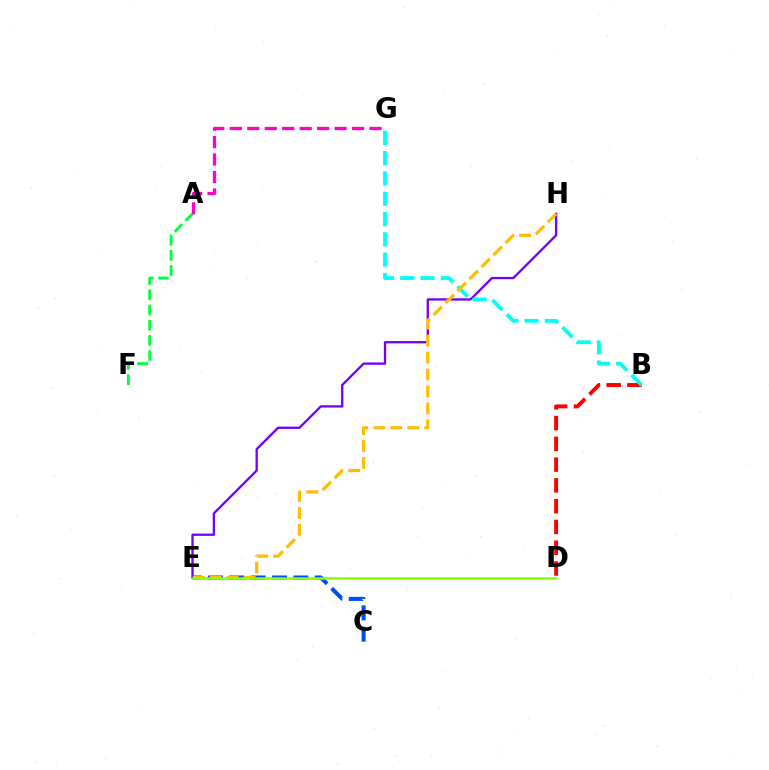{('E', 'H'): [{'color': '#7200ff', 'line_style': 'solid', 'thickness': 1.67}, {'color': '#ffbd00', 'line_style': 'dashed', 'thickness': 2.3}], ('A', 'F'): [{'color': '#00ff39', 'line_style': 'dashed', 'thickness': 2.06}], ('B', 'D'): [{'color': '#ff0000', 'line_style': 'dashed', 'thickness': 2.82}], ('C', 'E'): [{'color': '#004bff', 'line_style': 'dashed', 'thickness': 2.9}], ('B', 'G'): [{'color': '#00fff6', 'line_style': 'dashed', 'thickness': 2.76}], ('A', 'G'): [{'color': '#ff00cf', 'line_style': 'dashed', 'thickness': 2.37}], ('D', 'E'): [{'color': '#84ff00', 'line_style': 'solid', 'thickness': 1.81}]}